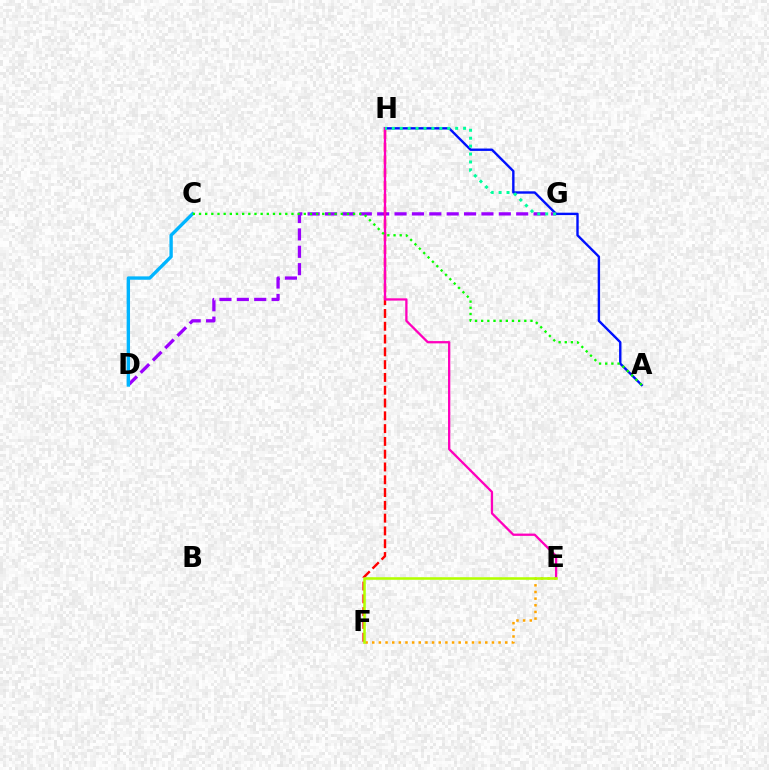{('A', 'H'): [{'color': '#0010ff', 'line_style': 'solid', 'thickness': 1.72}], ('D', 'G'): [{'color': '#9b00ff', 'line_style': 'dashed', 'thickness': 2.36}], ('C', 'D'): [{'color': '#00b5ff', 'line_style': 'solid', 'thickness': 2.43}], ('E', 'F'): [{'color': '#ffa500', 'line_style': 'dotted', 'thickness': 1.81}, {'color': '#b3ff00', 'line_style': 'solid', 'thickness': 1.85}], ('F', 'H'): [{'color': '#ff0000', 'line_style': 'dashed', 'thickness': 1.74}], ('E', 'H'): [{'color': '#ff00bd', 'line_style': 'solid', 'thickness': 1.65}], ('G', 'H'): [{'color': '#00ff9d', 'line_style': 'dotted', 'thickness': 2.15}], ('A', 'C'): [{'color': '#08ff00', 'line_style': 'dotted', 'thickness': 1.67}]}